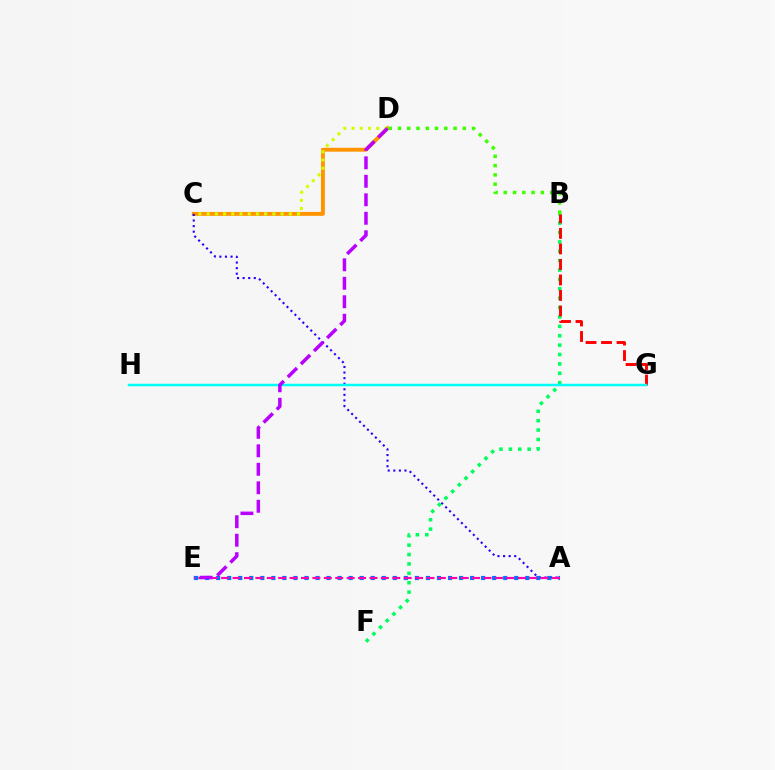{('C', 'D'): [{'color': '#ff9400', 'line_style': 'solid', 'thickness': 2.81}, {'color': '#d1ff00', 'line_style': 'dotted', 'thickness': 2.23}], ('A', 'C'): [{'color': '#2500ff', 'line_style': 'dotted', 'thickness': 1.52}], ('B', 'F'): [{'color': '#00ff5c', 'line_style': 'dotted', 'thickness': 2.55}], ('B', 'G'): [{'color': '#ff0000', 'line_style': 'dashed', 'thickness': 2.11}], ('A', 'E'): [{'color': '#0074ff', 'line_style': 'dotted', 'thickness': 3.0}, {'color': '#ff00ac', 'line_style': 'dashed', 'thickness': 1.55}], ('G', 'H'): [{'color': '#00fff6', 'line_style': 'solid', 'thickness': 1.79}], ('D', 'E'): [{'color': '#b900ff', 'line_style': 'dashed', 'thickness': 2.51}], ('B', 'D'): [{'color': '#3dff00', 'line_style': 'dotted', 'thickness': 2.52}]}